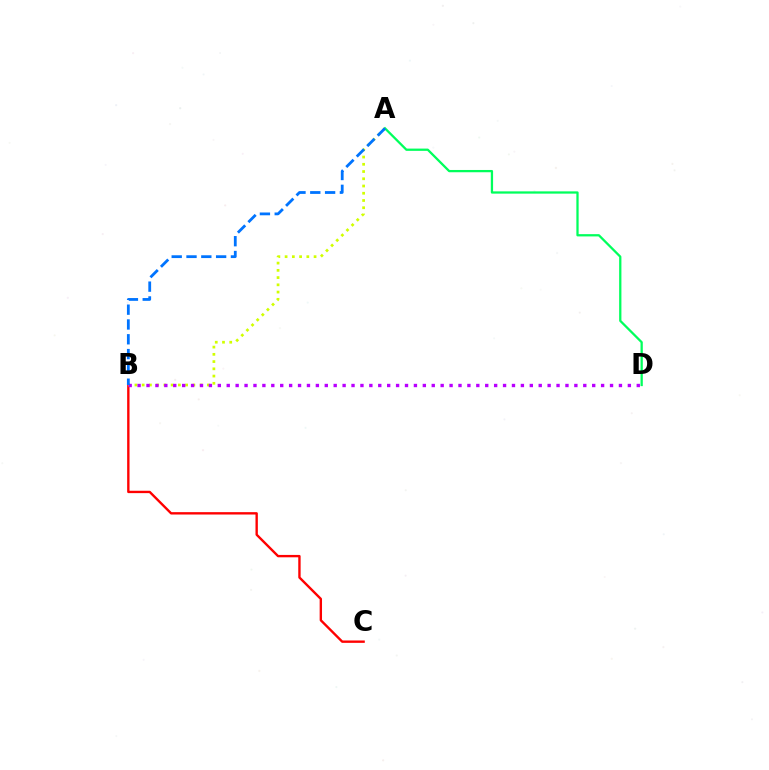{('B', 'C'): [{'color': '#ff0000', 'line_style': 'solid', 'thickness': 1.71}], ('A', 'B'): [{'color': '#d1ff00', 'line_style': 'dotted', 'thickness': 1.97}, {'color': '#0074ff', 'line_style': 'dashed', 'thickness': 2.01}], ('B', 'D'): [{'color': '#b900ff', 'line_style': 'dotted', 'thickness': 2.42}], ('A', 'D'): [{'color': '#00ff5c', 'line_style': 'solid', 'thickness': 1.64}]}